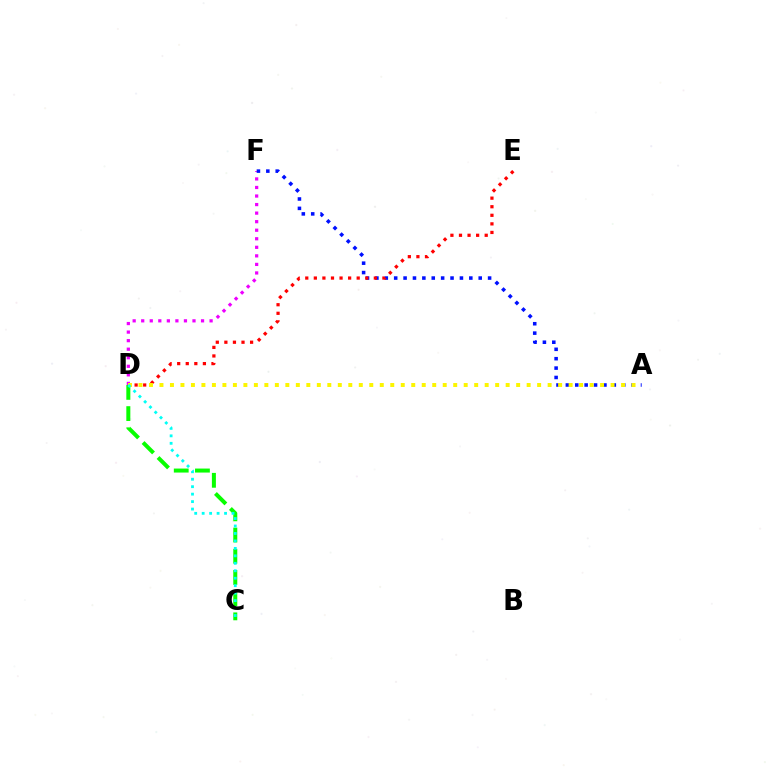{('D', 'F'): [{'color': '#ee00ff', 'line_style': 'dotted', 'thickness': 2.32}], ('A', 'F'): [{'color': '#0010ff', 'line_style': 'dotted', 'thickness': 2.55}], ('C', 'D'): [{'color': '#08ff00', 'line_style': 'dashed', 'thickness': 2.88}, {'color': '#00fff6', 'line_style': 'dotted', 'thickness': 2.03}], ('D', 'E'): [{'color': '#ff0000', 'line_style': 'dotted', 'thickness': 2.33}], ('A', 'D'): [{'color': '#fcf500', 'line_style': 'dotted', 'thickness': 2.85}]}